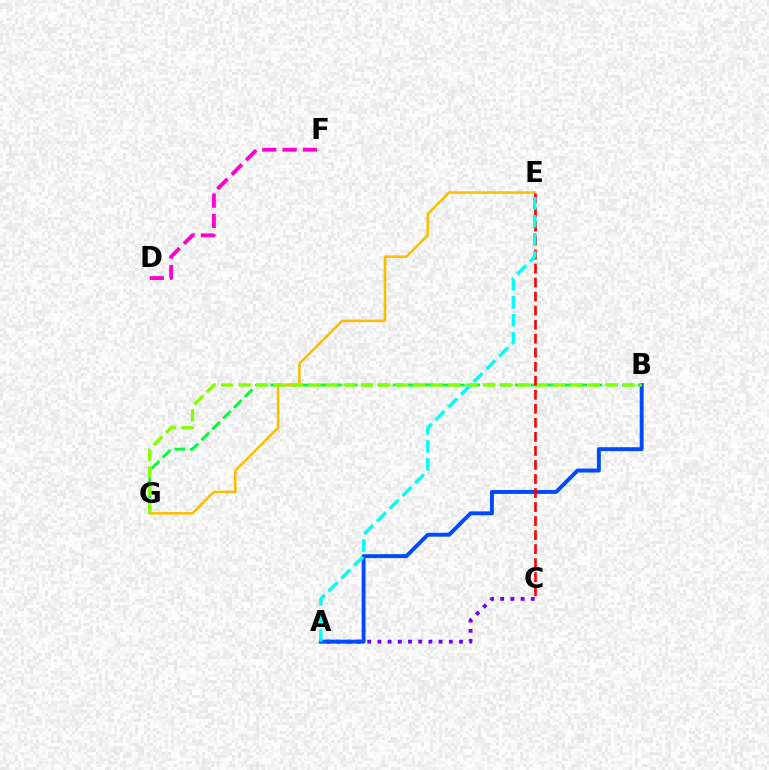{('D', 'F'): [{'color': '#ff00cf', 'line_style': 'dashed', 'thickness': 2.76}], ('A', 'C'): [{'color': '#7200ff', 'line_style': 'dotted', 'thickness': 2.77}], ('A', 'B'): [{'color': '#004bff', 'line_style': 'solid', 'thickness': 2.83}], ('B', 'G'): [{'color': '#00ff39', 'line_style': 'dashed', 'thickness': 2.08}, {'color': '#84ff00', 'line_style': 'dashed', 'thickness': 2.37}], ('E', 'G'): [{'color': '#ffbd00', 'line_style': 'solid', 'thickness': 1.82}], ('C', 'E'): [{'color': '#ff0000', 'line_style': 'dashed', 'thickness': 1.91}], ('A', 'E'): [{'color': '#00fff6', 'line_style': 'dashed', 'thickness': 2.44}]}